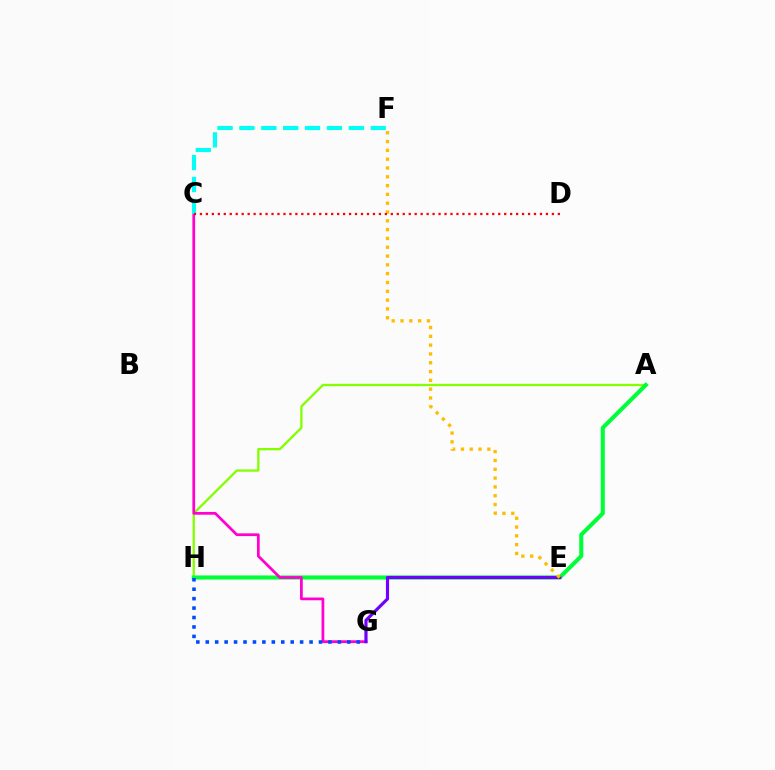{('A', 'H'): [{'color': '#84ff00', 'line_style': 'solid', 'thickness': 1.67}, {'color': '#00ff39', 'line_style': 'solid', 'thickness': 2.94}], ('C', 'G'): [{'color': '#ff00cf', 'line_style': 'solid', 'thickness': 1.98}], ('G', 'H'): [{'color': '#004bff', 'line_style': 'dotted', 'thickness': 2.56}], ('C', 'F'): [{'color': '#00fff6', 'line_style': 'dashed', 'thickness': 2.97}], ('E', 'G'): [{'color': '#7200ff', 'line_style': 'solid', 'thickness': 2.28}], ('E', 'F'): [{'color': '#ffbd00', 'line_style': 'dotted', 'thickness': 2.39}], ('C', 'D'): [{'color': '#ff0000', 'line_style': 'dotted', 'thickness': 1.62}]}